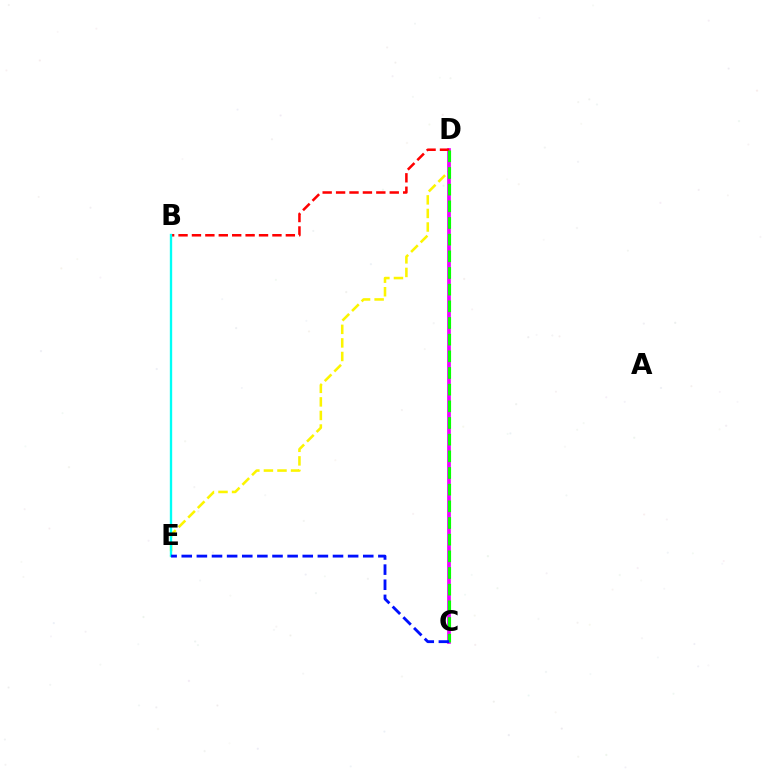{('D', 'E'): [{'color': '#fcf500', 'line_style': 'dashed', 'thickness': 1.84}], ('C', 'D'): [{'color': '#ee00ff', 'line_style': 'solid', 'thickness': 2.67}, {'color': '#08ff00', 'line_style': 'dashed', 'thickness': 2.26}], ('B', 'D'): [{'color': '#ff0000', 'line_style': 'dashed', 'thickness': 1.82}], ('B', 'E'): [{'color': '#00fff6', 'line_style': 'solid', 'thickness': 1.69}], ('C', 'E'): [{'color': '#0010ff', 'line_style': 'dashed', 'thickness': 2.05}]}